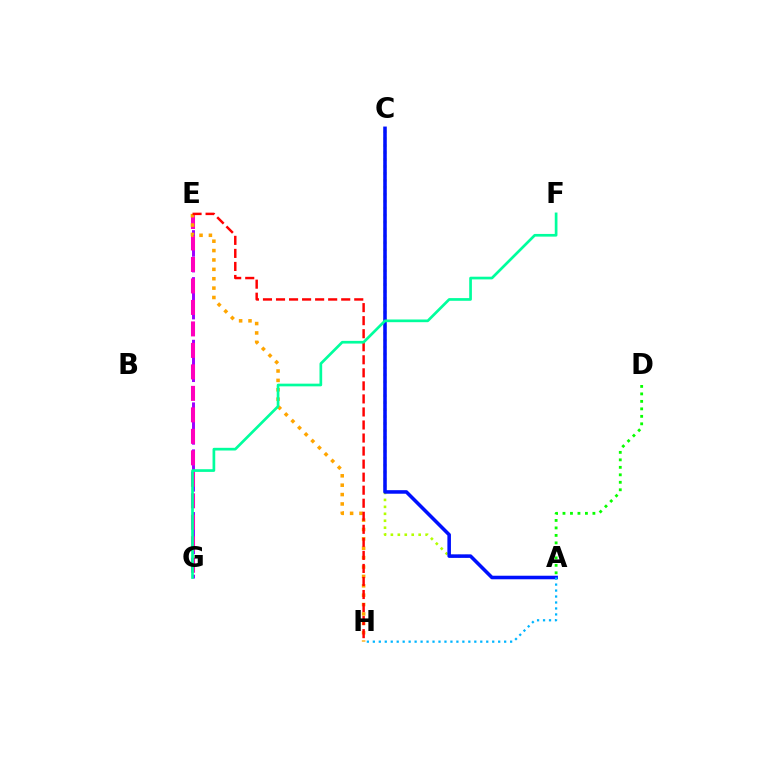{('A', 'C'): [{'color': '#b3ff00', 'line_style': 'dotted', 'thickness': 1.89}, {'color': '#0010ff', 'line_style': 'solid', 'thickness': 2.56}], ('E', 'G'): [{'color': '#9b00ff', 'line_style': 'dashed', 'thickness': 2.13}, {'color': '#ff00bd', 'line_style': 'dashed', 'thickness': 2.92}], ('E', 'H'): [{'color': '#ffa500', 'line_style': 'dotted', 'thickness': 2.55}, {'color': '#ff0000', 'line_style': 'dashed', 'thickness': 1.77}], ('A', 'H'): [{'color': '#00b5ff', 'line_style': 'dotted', 'thickness': 1.62}], ('A', 'D'): [{'color': '#08ff00', 'line_style': 'dotted', 'thickness': 2.03}], ('F', 'G'): [{'color': '#00ff9d', 'line_style': 'solid', 'thickness': 1.94}]}